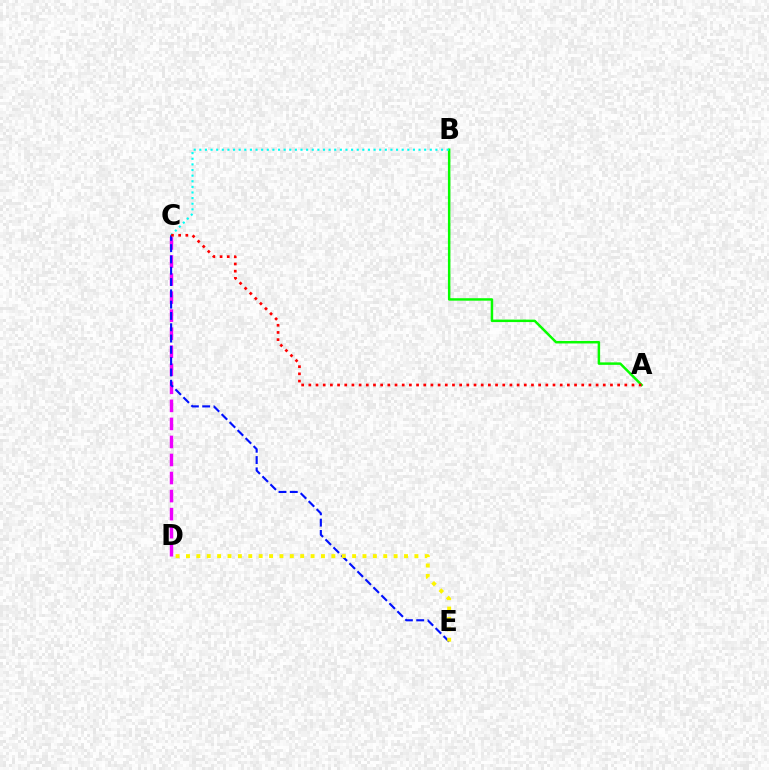{('A', 'B'): [{'color': '#08ff00', 'line_style': 'solid', 'thickness': 1.79}], ('C', 'D'): [{'color': '#ee00ff', 'line_style': 'dashed', 'thickness': 2.45}], ('B', 'C'): [{'color': '#00fff6', 'line_style': 'dotted', 'thickness': 1.53}], ('C', 'E'): [{'color': '#0010ff', 'line_style': 'dashed', 'thickness': 1.53}], ('A', 'C'): [{'color': '#ff0000', 'line_style': 'dotted', 'thickness': 1.95}], ('D', 'E'): [{'color': '#fcf500', 'line_style': 'dotted', 'thickness': 2.82}]}